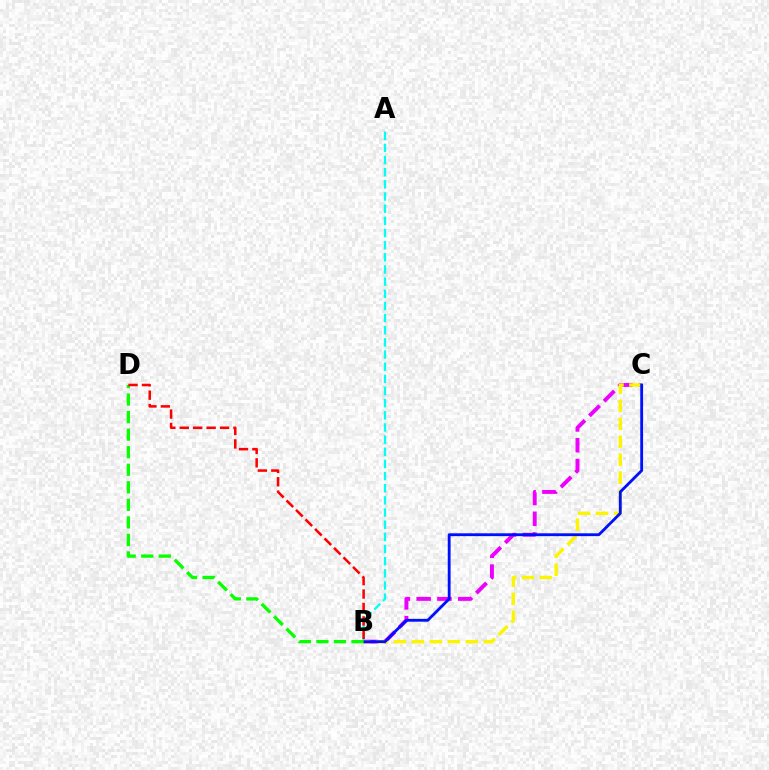{('B', 'C'): [{'color': '#ee00ff', 'line_style': 'dashed', 'thickness': 2.82}, {'color': '#fcf500', 'line_style': 'dashed', 'thickness': 2.44}, {'color': '#0010ff', 'line_style': 'solid', 'thickness': 2.04}], ('A', 'B'): [{'color': '#00fff6', 'line_style': 'dashed', 'thickness': 1.65}], ('B', 'D'): [{'color': '#08ff00', 'line_style': 'dashed', 'thickness': 2.38}, {'color': '#ff0000', 'line_style': 'dashed', 'thickness': 1.82}]}